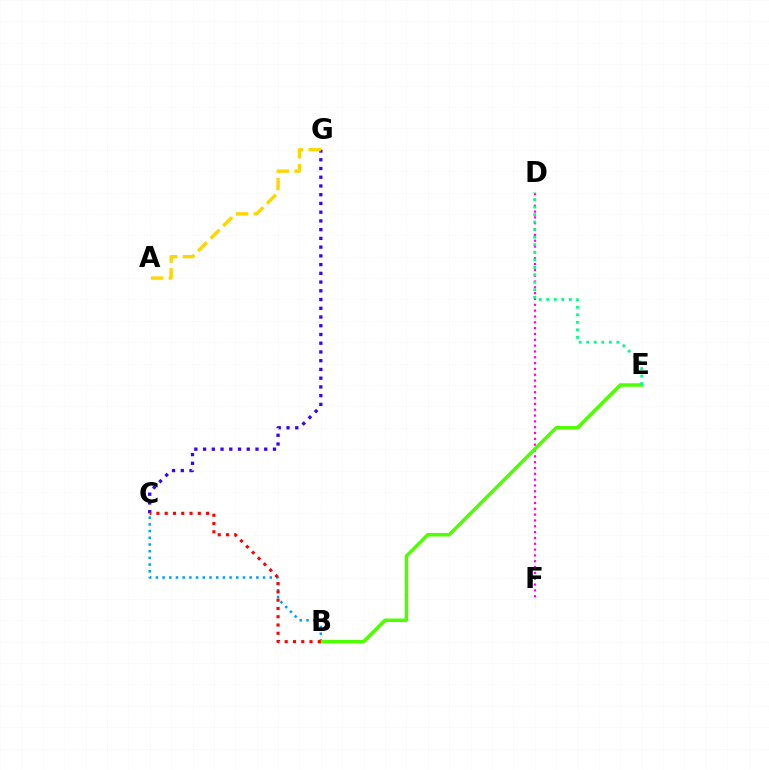{('B', 'C'): [{'color': '#009eff', 'line_style': 'dotted', 'thickness': 1.82}, {'color': '#ff0000', 'line_style': 'dotted', 'thickness': 2.25}], ('C', 'G'): [{'color': '#3700ff', 'line_style': 'dotted', 'thickness': 2.37}], ('D', 'F'): [{'color': '#ff00ed', 'line_style': 'dotted', 'thickness': 1.58}], ('A', 'G'): [{'color': '#ffd500', 'line_style': 'dashed', 'thickness': 2.41}], ('B', 'E'): [{'color': '#4fff00', 'line_style': 'solid', 'thickness': 2.53}], ('D', 'E'): [{'color': '#00ff86', 'line_style': 'dotted', 'thickness': 2.04}]}